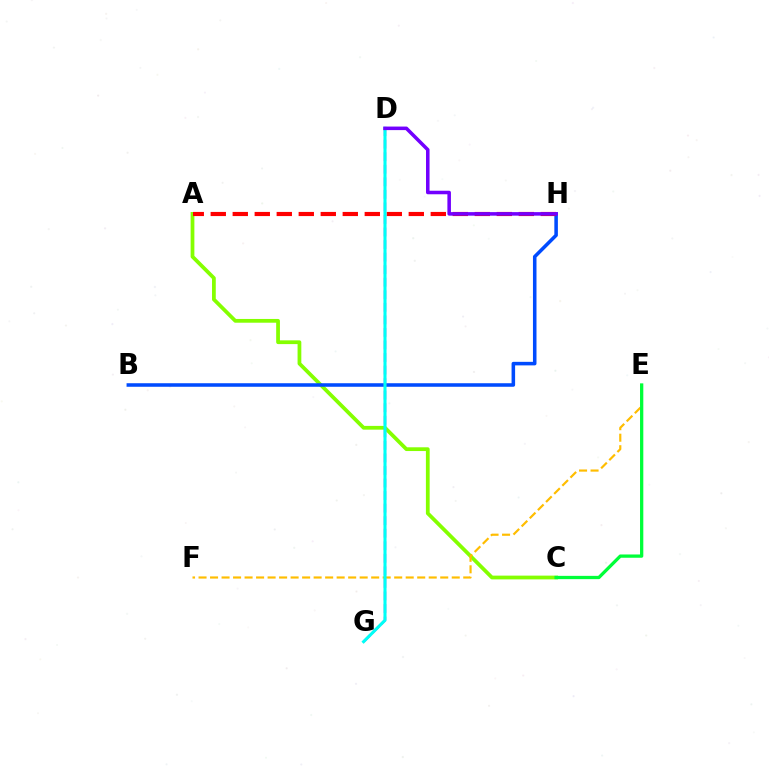{('A', 'C'): [{'color': '#84ff00', 'line_style': 'solid', 'thickness': 2.71}], ('E', 'F'): [{'color': '#ffbd00', 'line_style': 'dashed', 'thickness': 1.56}], ('B', 'H'): [{'color': '#004bff', 'line_style': 'solid', 'thickness': 2.55}], ('A', 'H'): [{'color': '#ff0000', 'line_style': 'dashed', 'thickness': 2.99}], ('D', 'G'): [{'color': '#ff00cf', 'line_style': 'dashed', 'thickness': 1.7}, {'color': '#00fff6', 'line_style': 'solid', 'thickness': 2.21}], ('D', 'H'): [{'color': '#7200ff', 'line_style': 'solid', 'thickness': 2.55}], ('C', 'E'): [{'color': '#00ff39', 'line_style': 'solid', 'thickness': 2.36}]}